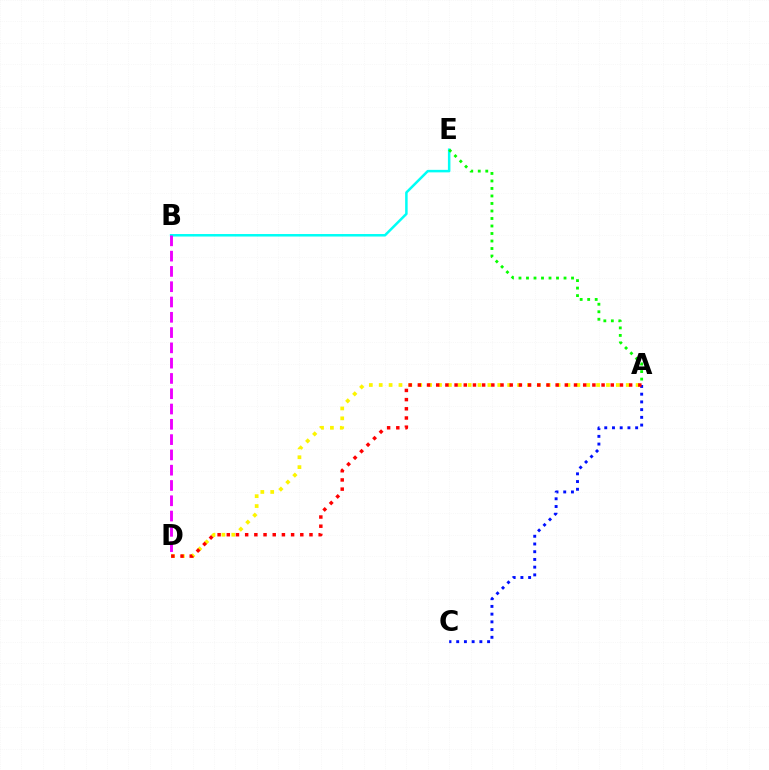{('A', 'C'): [{'color': '#0010ff', 'line_style': 'dotted', 'thickness': 2.1}], ('B', 'E'): [{'color': '#00fff6', 'line_style': 'solid', 'thickness': 1.81}], ('A', 'E'): [{'color': '#08ff00', 'line_style': 'dotted', 'thickness': 2.04}], ('B', 'D'): [{'color': '#ee00ff', 'line_style': 'dashed', 'thickness': 2.08}], ('A', 'D'): [{'color': '#fcf500', 'line_style': 'dotted', 'thickness': 2.68}, {'color': '#ff0000', 'line_style': 'dotted', 'thickness': 2.5}]}